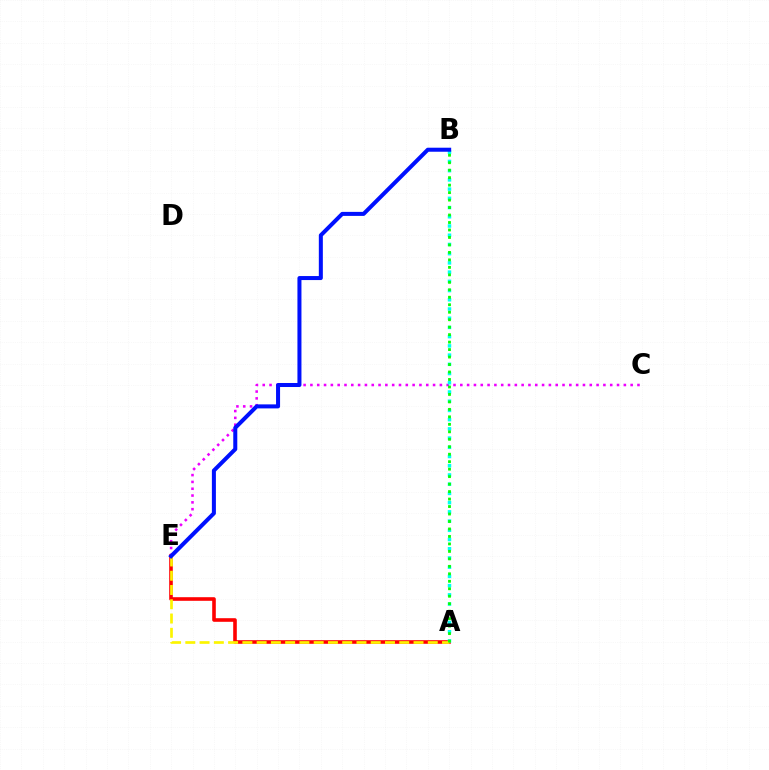{('A', 'E'): [{'color': '#ff0000', 'line_style': 'solid', 'thickness': 2.59}, {'color': '#fcf500', 'line_style': 'dashed', 'thickness': 1.94}], ('C', 'E'): [{'color': '#ee00ff', 'line_style': 'dotted', 'thickness': 1.85}], ('A', 'B'): [{'color': '#00fff6', 'line_style': 'dotted', 'thickness': 2.51}, {'color': '#08ff00', 'line_style': 'dotted', 'thickness': 2.03}], ('B', 'E'): [{'color': '#0010ff', 'line_style': 'solid', 'thickness': 2.9}]}